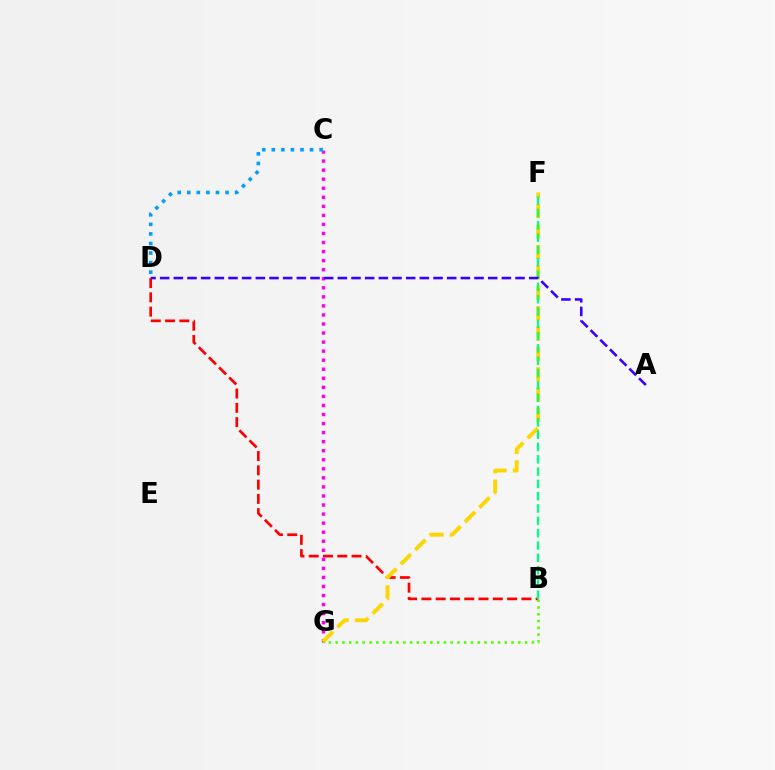{('B', 'D'): [{'color': '#ff0000', 'line_style': 'dashed', 'thickness': 1.94}], ('C', 'G'): [{'color': '#ff00ed', 'line_style': 'dotted', 'thickness': 2.46}], ('F', 'G'): [{'color': '#ffd500', 'line_style': 'dashed', 'thickness': 2.77}], ('B', 'F'): [{'color': '#00ff86', 'line_style': 'dashed', 'thickness': 1.67}], ('B', 'G'): [{'color': '#4fff00', 'line_style': 'dotted', 'thickness': 1.84}], ('A', 'D'): [{'color': '#3700ff', 'line_style': 'dashed', 'thickness': 1.86}], ('C', 'D'): [{'color': '#009eff', 'line_style': 'dotted', 'thickness': 2.6}]}